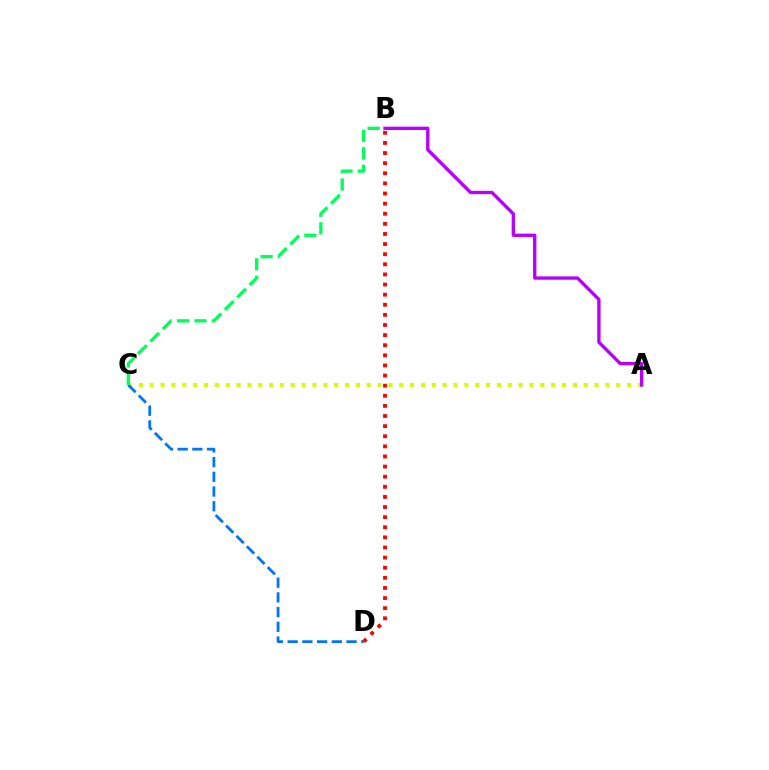{('A', 'C'): [{'color': '#d1ff00', 'line_style': 'dotted', 'thickness': 2.95}], ('C', 'D'): [{'color': '#0074ff', 'line_style': 'dashed', 'thickness': 2.0}], ('A', 'B'): [{'color': '#b900ff', 'line_style': 'solid', 'thickness': 2.4}], ('B', 'C'): [{'color': '#00ff5c', 'line_style': 'dashed', 'thickness': 2.38}], ('B', 'D'): [{'color': '#ff0000', 'line_style': 'dotted', 'thickness': 2.75}]}